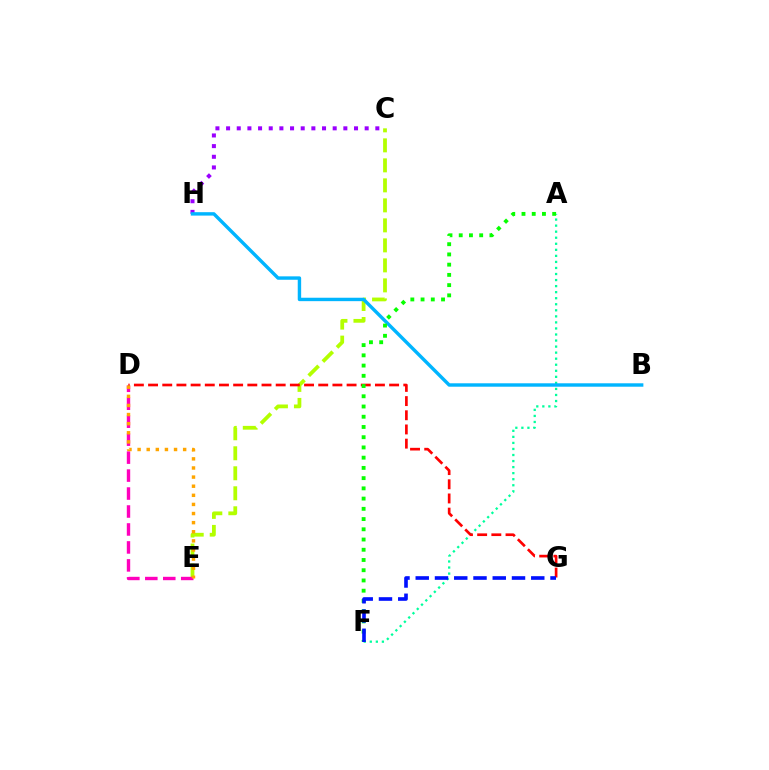{('C', 'E'): [{'color': '#b3ff00', 'line_style': 'dashed', 'thickness': 2.72}], ('D', 'E'): [{'color': '#ff00bd', 'line_style': 'dashed', 'thickness': 2.44}, {'color': '#ffa500', 'line_style': 'dotted', 'thickness': 2.48}], ('A', 'F'): [{'color': '#00ff9d', 'line_style': 'dotted', 'thickness': 1.64}, {'color': '#08ff00', 'line_style': 'dotted', 'thickness': 2.78}], ('C', 'H'): [{'color': '#9b00ff', 'line_style': 'dotted', 'thickness': 2.9}], ('D', 'G'): [{'color': '#ff0000', 'line_style': 'dashed', 'thickness': 1.93}], ('B', 'H'): [{'color': '#00b5ff', 'line_style': 'solid', 'thickness': 2.46}], ('F', 'G'): [{'color': '#0010ff', 'line_style': 'dashed', 'thickness': 2.62}]}